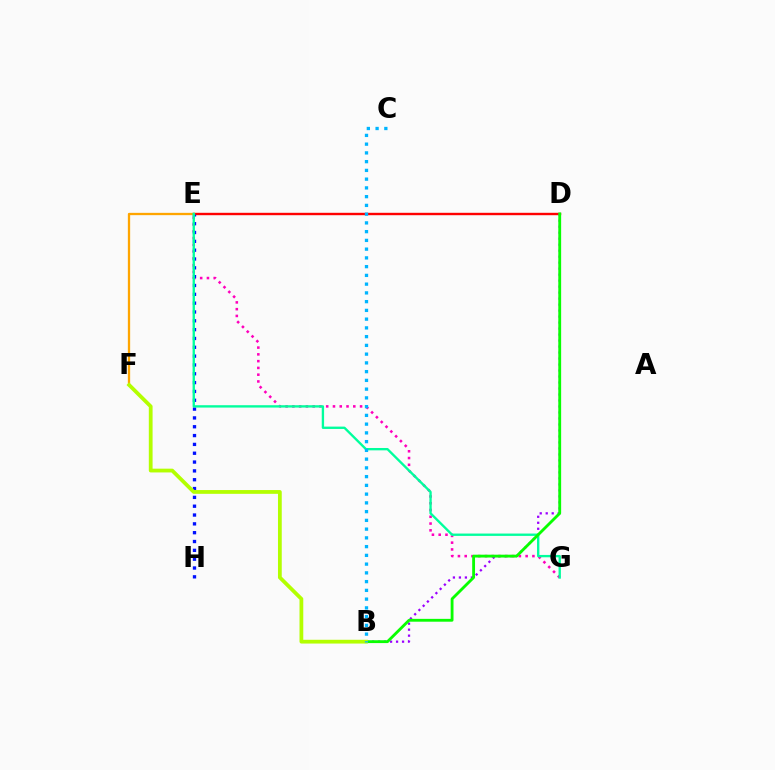{('D', 'E'): [{'color': '#ff0000', 'line_style': 'solid', 'thickness': 1.73}], ('E', 'G'): [{'color': '#ff00bd', 'line_style': 'dotted', 'thickness': 1.84}, {'color': '#00ff9d', 'line_style': 'solid', 'thickness': 1.69}], ('B', 'D'): [{'color': '#9b00ff', 'line_style': 'dotted', 'thickness': 1.63}, {'color': '#08ff00', 'line_style': 'solid', 'thickness': 2.04}], ('E', 'H'): [{'color': '#0010ff', 'line_style': 'dotted', 'thickness': 2.4}], ('E', 'F'): [{'color': '#ffa500', 'line_style': 'solid', 'thickness': 1.66}], ('B', 'F'): [{'color': '#b3ff00', 'line_style': 'solid', 'thickness': 2.71}], ('B', 'C'): [{'color': '#00b5ff', 'line_style': 'dotted', 'thickness': 2.38}]}